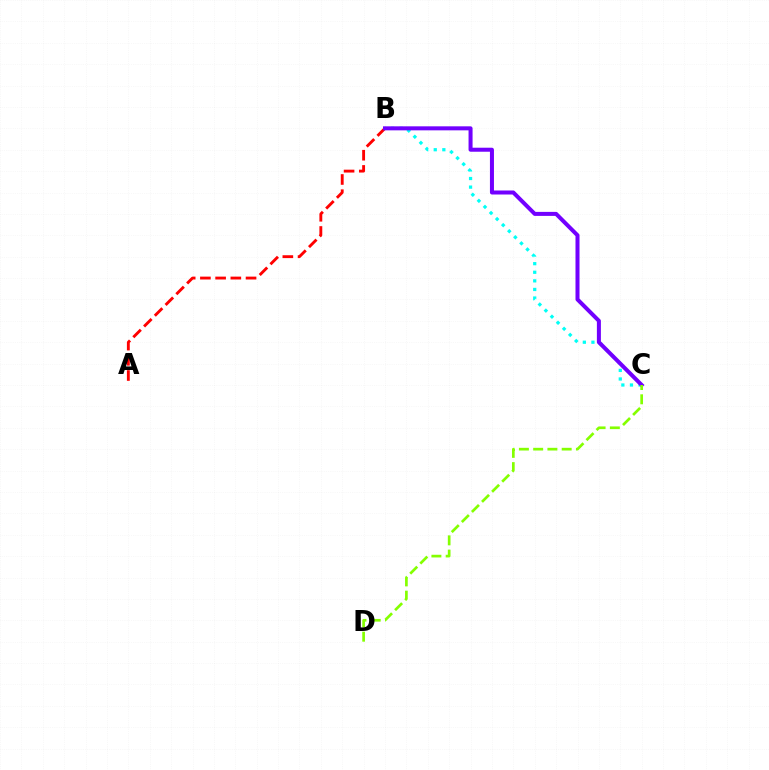{('A', 'B'): [{'color': '#ff0000', 'line_style': 'dashed', 'thickness': 2.07}], ('B', 'C'): [{'color': '#00fff6', 'line_style': 'dotted', 'thickness': 2.34}, {'color': '#7200ff', 'line_style': 'solid', 'thickness': 2.89}], ('C', 'D'): [{'color': '#84ff00', 'line_style': 'dashed', 'thickness': 1.94}]}